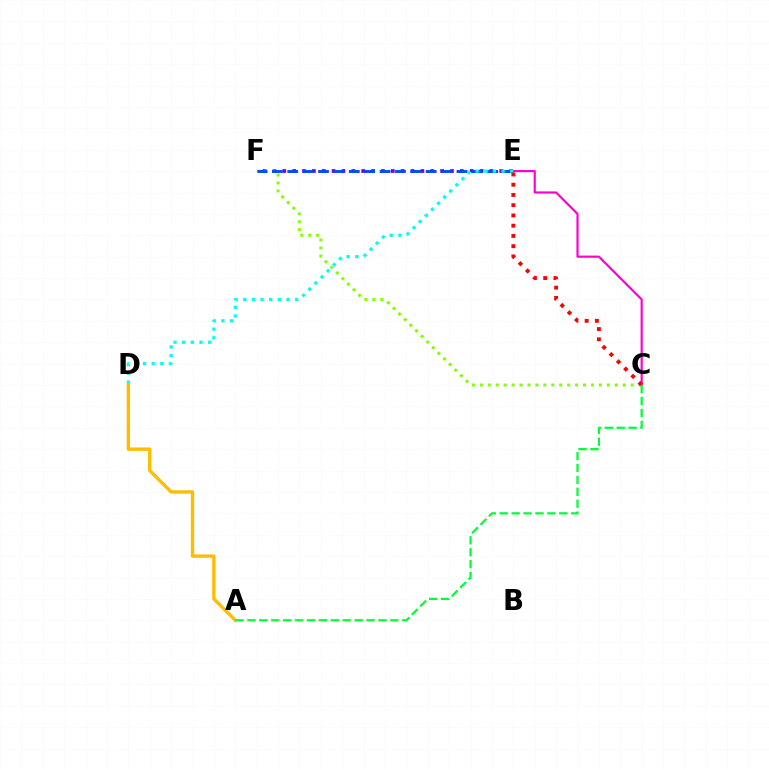{('E', 'F'): [{'color': '#7200ff', 'line_style': 'dotted', 'thickness': 2.68}, {'color': '#004bff', 'line_style': 'dashed', 'thickness': 2.09}], ('C', 'E'): [{'color': '#ff00cf', 'line_style': 'solid', 'thickness': 1.56}, {'color': '#ff0000', 'line_style': 'dotted', 'thickness': 2.78}], ('A', 'D'): [{'color': '#ffbd00', 'line_style': 'solid', 'thickness': 2.43}], ('C', 'F'): [{'color': '#84ff00', 'line_style': 'dotted', 'thickness': 2.16}], ('D', 'E'): [{'color': '#00fff6', 'line_style': 'dotted', 'thickness': 2.35}], ('A', 'C'): [{'color': '#00ff39', 'line_style': 'dashed', 'thickness': 1.62}]}